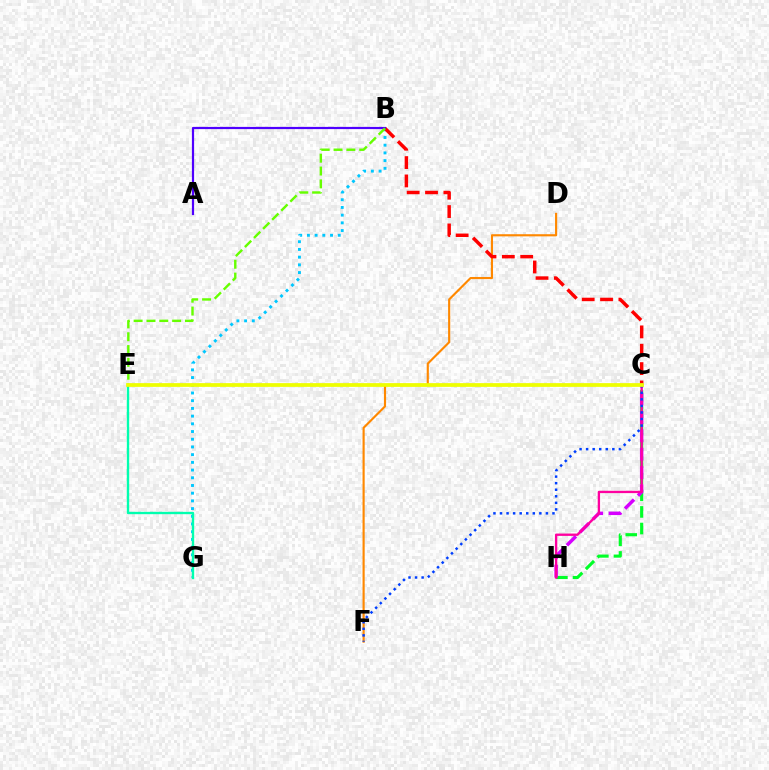{('D', 'F'): [{'color': '#ff8800', 'line_style': 'solid', 'thickness': 1.54}], ('C', 'H'): [{'color': '#00ff27', 'line_style': 'dashed', 'thickness': 2.26}, {'color': '#d600ff', 'line_style': 'dashed', 'thickness': 2.49}, {'color': '#ff00a0', 'line_style': 'solid', 'thickness': 1.69}], ('B', 'G'): [{'color': '#00c7ff', 'line_style': 'dotted', 'thickness': 2.09}], ('B', 'C'): [{'color': '#ff0000', 'line_style': 'dashed', 'thickness': 2.49}], ('A', 'B'): [{'color': '#4f00ff', 'line_style': 'solid', 'thickness': 1.59}], ('B', 'E'): [{'color': '#66ff00', 'line_style': 'dashed', 'thickness': 1.74}], ('C', 'F'): [{'color': '#003fff', 'line_style': 'dotted', 'thickness': 1.78}], ('E', 'G'): [{'color': '#00ffaf', 'line_style': 'solid', 'thickness': 1.69}], ('C', 'E'): [{'color': '#eeff00', 'line_style': 'solid', 'thickness': 2.69}]}